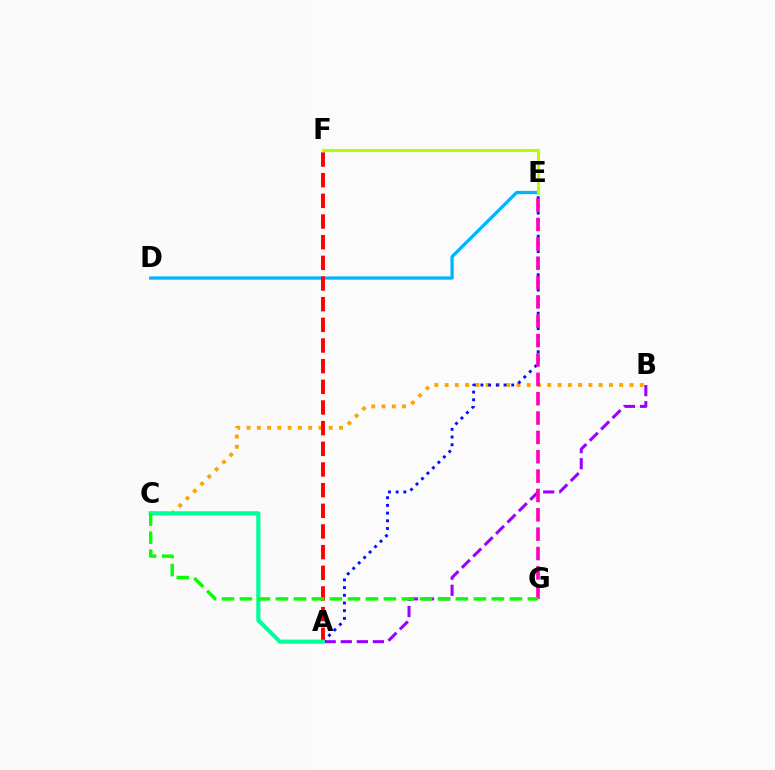{('D', 'E'): [{'color': '#00b5ff', 'line_style': 'solid', 'thickness': 2.35}], ('A', 'B'): [{'color': '#9b00ff', 'line_style': 'dashed', 'thickness': 2.18}], ('B', 'C'): [{'color': '#ffa500', 'line_style': 'dotted', 'thickness': 2.79}], ('A', 'F'): [{'color': '#ff0000', 'line_style': 'dashed', 'thickness': 2.81}], ('A', 'E'): [{'color': '#0010ff', 'line_style': 'dotted', 'thickness': 2.09}], ('E', 'F'): [{'color': '#b3ff00', 'line_style': 'solid', 'thickness': 2.22}], ('A', 'C'): [{'color': '#00ff9d', 'line_style': 'solid', 'thickness': 2.98}], ('E', 'G'): [{'color': '#ff00bd', 'line_style': 'dashed', 'thickness': 2.63}], ('C', 'G'): [{'color': '#08ff00', 'line_style': 'dashed', 'thickness': 2.44}]}